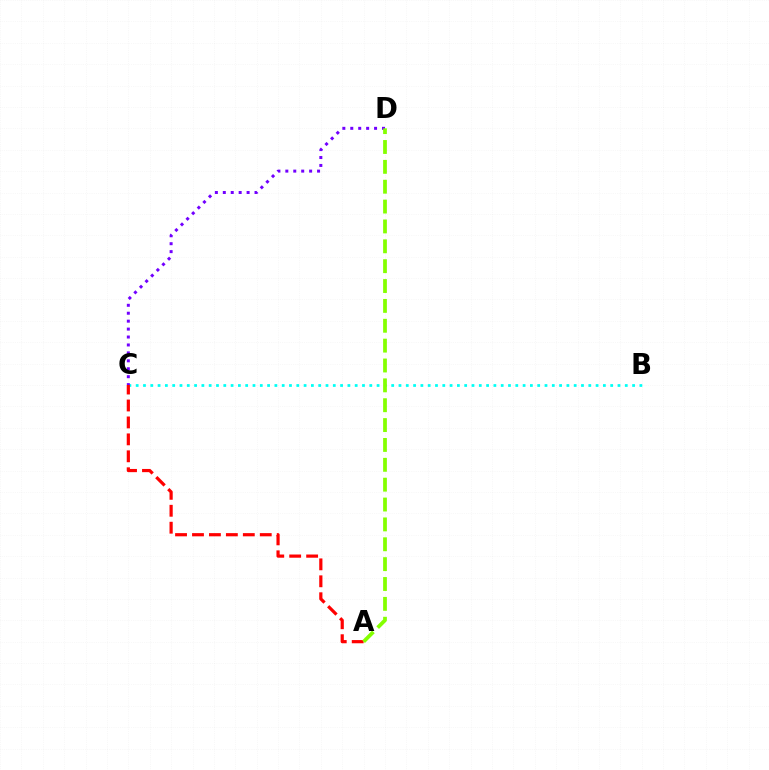{('B', 'C'): [{'color': '#00fff6', 'line_style': 'dotted', 'thickness': 1.98}], ('C', 'D'): [{'color': '#7200ff', 'line_style': 'dotted', 'thickness': 2.16}], ('A', 'C'): [{'color': '#ff0000', 'line_style': 'dashed', 'thickness': 2.3}], ('A', 'D'): [{'color': '#84ff00', 'line_style': 'dashed', 'thickness': 2.7}]}